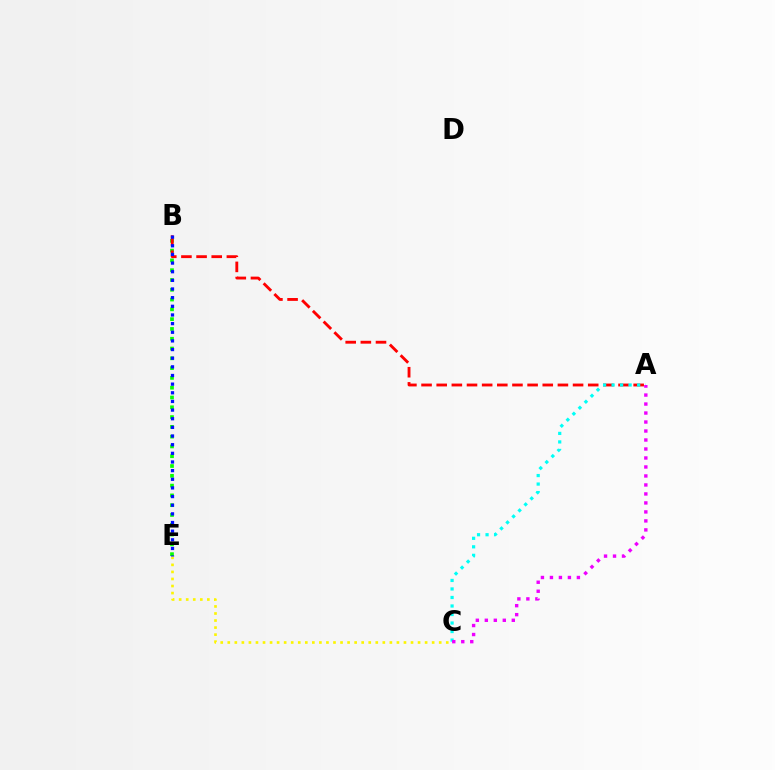{('C', 'E'): [{'color': '#fcf500', 'line_style': 'dotted', 'thickness': 1.91}], ('B', 'E'): [{'color': '#08ff00', 'line_style': 'dotted', 'thickness': 2.66}, {'color': '#0010ff', 'line_style': 'dotted', 'thickness': 2.35}], ('A', 'B'): [{'color': '#ff0000', 'line_style': 'dashed', 'thickness': 2.06}], ('A', 'C'): [{'color': '#00fff6', 'line_style': 'dotted', 'thickness': 2.31}, {'color': '#ee00ff', 'line_style': 'dotted', 'thickness': 2.44}]}